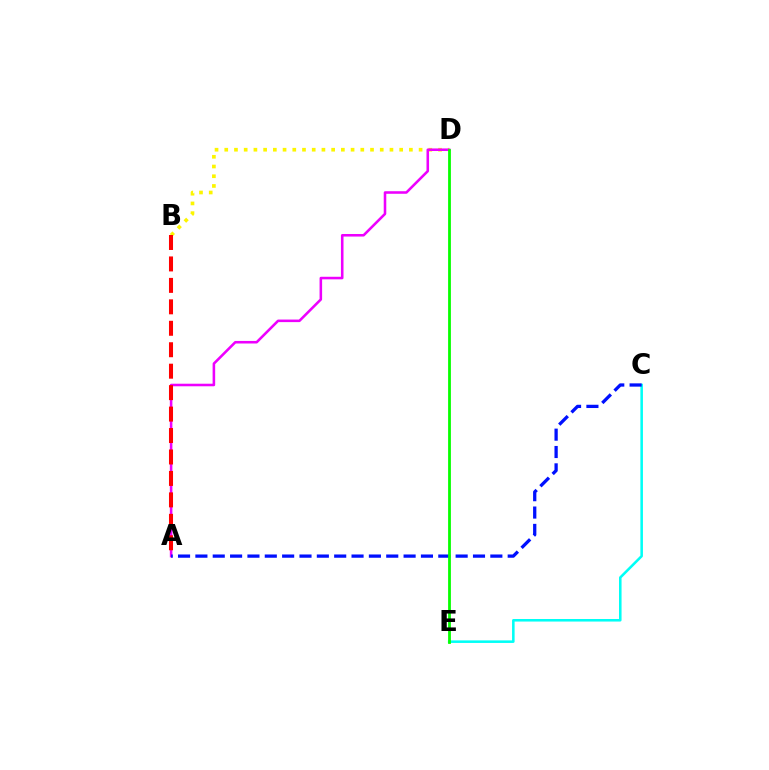{('B', 'D'): [{'color': '#fcf500', 'line_style': 'dotted', 'thickness': 2.64}], ('A', 'D'): [{'color': '#ee00ff', 'line_style': 'solid', 'thickness': 1.85}], ('A', 'B'): [{'color': '#ff0000', 'line_style': 'dashed', 'thickness': 2.91}], ('C', 'E'): [{'color': '#00fff6', 'line_style': 'solid', 'thickness': 1.84}], ('A', 'C'): [{'color': '#0010ff', 'line_style': 'dashed', 'thickness': 2.36}], ('D', 'E'): [{'color': '#08ff00', 'line_style': 'solid', 'thickness': 2.01}]}